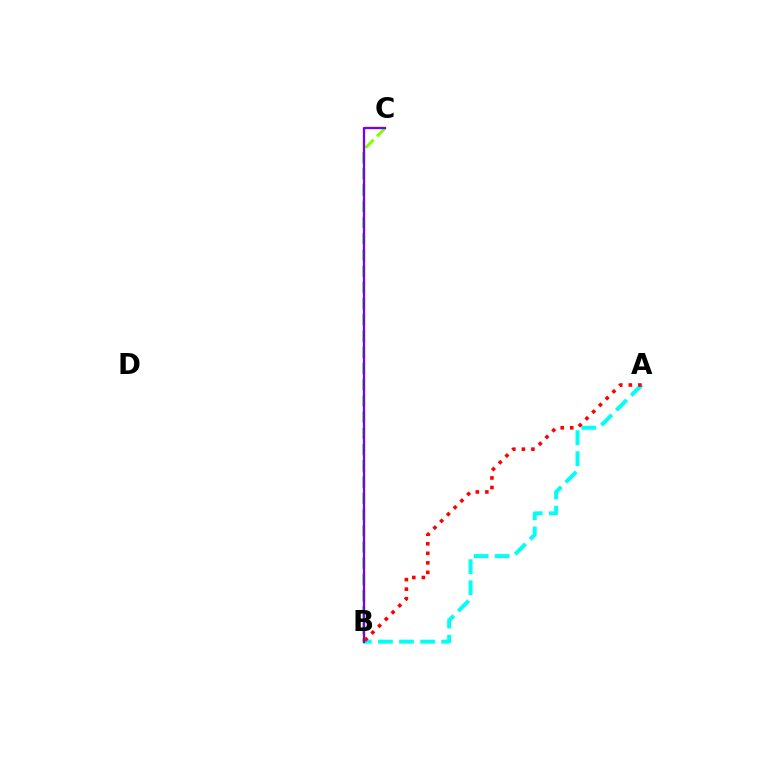{('A', 'B'): [{'color': '#00fff6', 'line_style': 'dashed', 'thickness': 2.87}, {'color': '#ff0000', 'line_style': 'dotted', 'thickness': 2.59}], ('B', 'C'): [{'color': '#84ff00', 'line_style': 'dashed', 'thickness': 2.2}, {'color': '#7200ff', 'line_style': 'solid', 'thickness': 1.66}]}